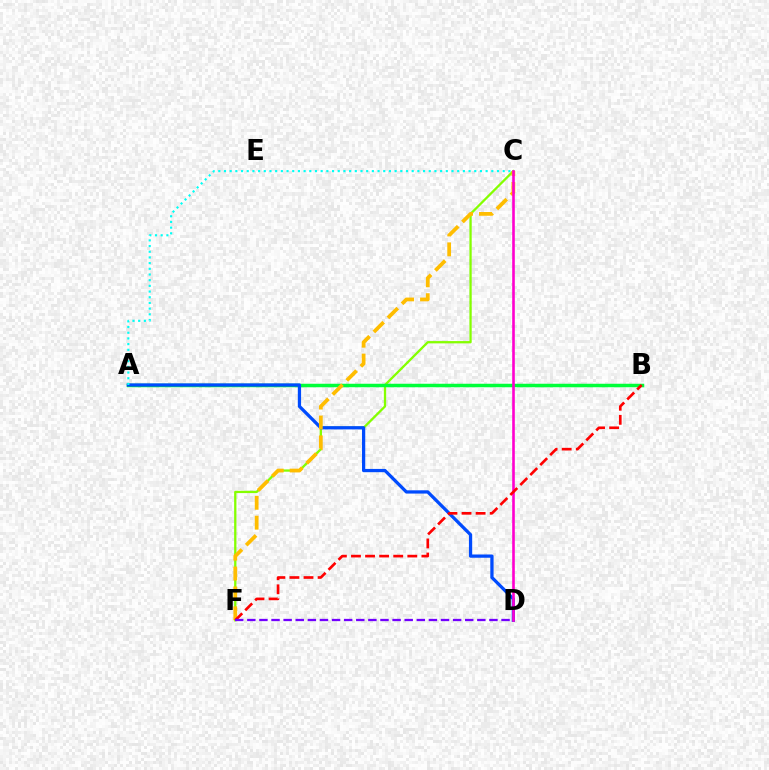{('C', 'F'): [{'color': '#84ff00', 'line_style': 'solid', 'thickness': 1.65}, {'color': '#ffbd00', 'line_style': 'dashed', 'thickness': 2.7}], ('A', 'B'): [{'color': '#00ff39', 'line_style': 'solid', 'thickness': 2.51}], ('A', 'D'): [{'color': '#004bff', 'line_style': 'solid', 'thickness': 2.34}], ('A', 'C'): [{'color': '#00fff6', 'line_style': 'dotted', 'thickness': 1.55}], ('C', 'D'): [{'color': '#ff00cf', 'line_style': 'solid', 'thickness': 1.89}], ('B', 'F'): [{'color': '#ff0000', 'line_style': 'dashed', 'thickness': 1.91}], ('D', 'F'): [{'color': '#7200ff', 'line_style': 'dashed', 'thickness': 1.64}]}